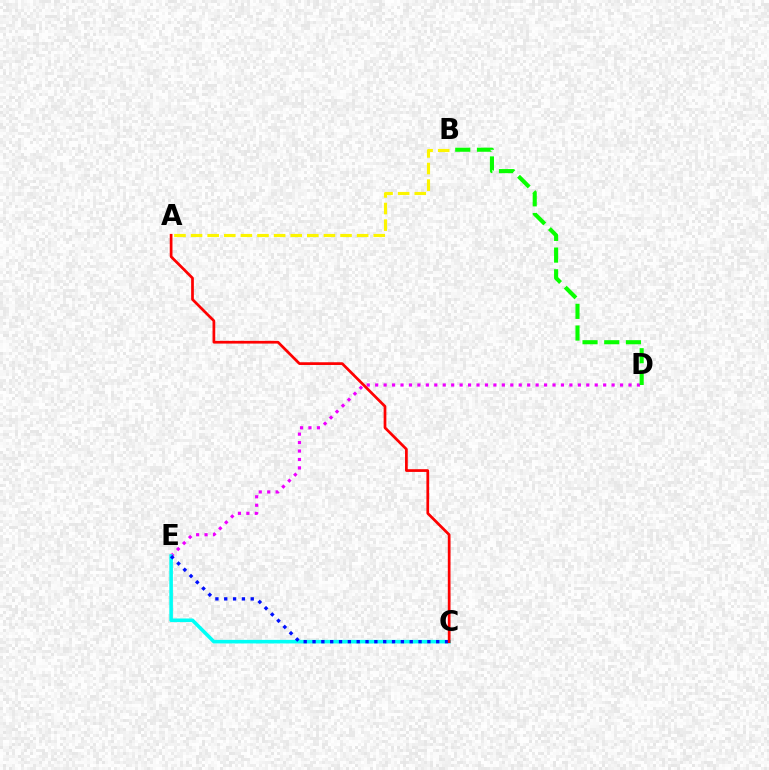{('D', 'E'): [{'color': '#ee00ff', 'line_style': 'dotted', 'thickness': 2.29}], ('C', 'E'): [{'color': '#00fff6', 'line_style': 'solid', 'thickness': 2.58}, {'color': '#0010ff', 'line_style': 'dotted', 'thickness': 2.4}], ('A', 'C'): [{'color': '#ff0000', 'line_style': 'solid', 'thickness': 1.96}], ('A', 'B'): [{'color': '#fcf500', 'line_style': 'dashed', 'thickness': 2.26}], ('B', 'D'): [{'color': '#08ff00', 'line_style': 'dashed', 'thickness': 2.95}]}